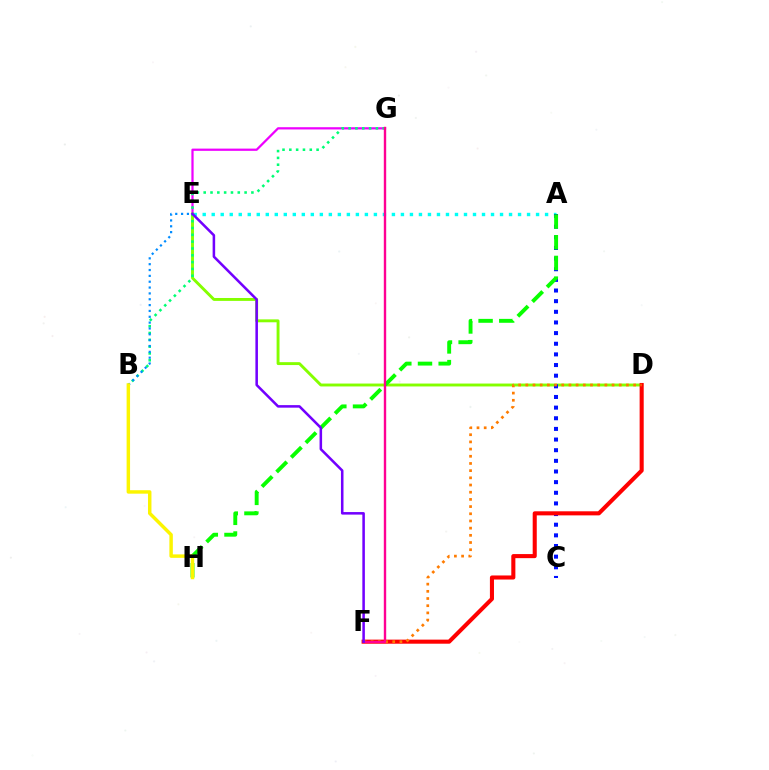{('E', 'G'): [{'color': '#ee00ff', 'line_style': 'solid', 'thickness': 1.61}], ('D', 'E'): [{'color': '#84ff00', 'line_style': 'solid', 'thickness': 2.09}], ('A', 'E'): [{'color': '#00fff6', 'line_style': 'dotted', 'thickness': 2.45}], ('A', 'C'): [{'color': '#0010ff', 'line_style': 'dotted', 'thickness': 2.89}], ('A', 'H'): [{'color': '#08ff00', 'line_style': 'dashed', 'thickness': 2.81}], ('B', 'G'): [{'color': '#00ff74', 'line_style': 'dotted', 'thickness': 1.85}], ('D', 'F'): [{'color': '#ff0000', 'line_style': 'solid', 'thickness': 2.93}, {'color': '#ff7c00', 'line_style': 'dotted', 'thickness': 1.95}], ('B', 'E'): [{'color': '#008cff', 'line_style': 'dotted', 'thickness': 1.59}], ('B', 'H'): [{'color': '#fcf500', 'line_style': 'solid', 'thickness': 2.49}], ('F', 'G'): [{'color': '#ff0094', 'line_style': 'solid', 'thickness': 1.72}], ('E', 'F'): [{'color': '#7200ff', 'line_style': 'solid', 'thickness': 1.83}]}